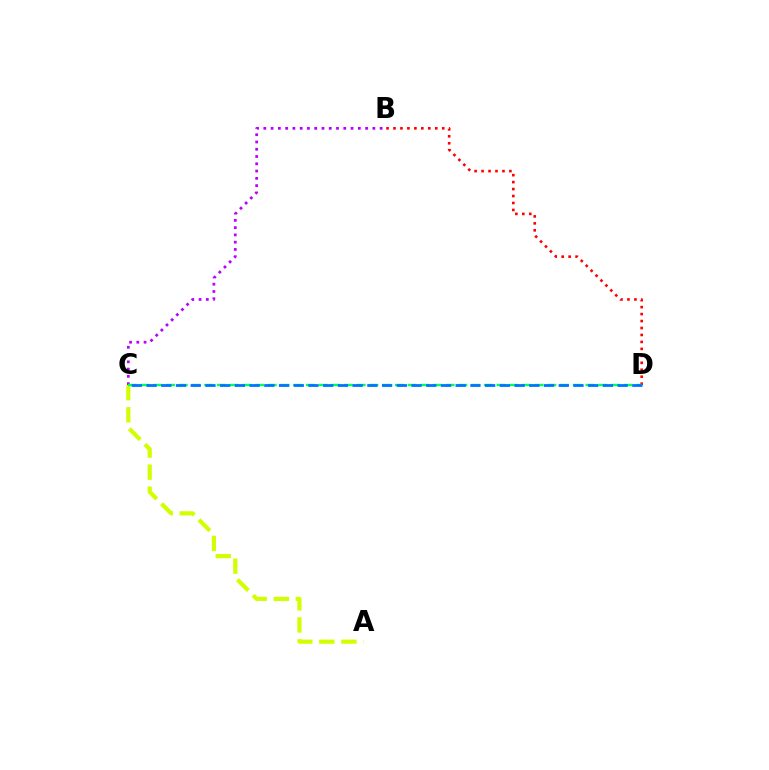{('B', 'C'): [{'color': '#b900ff', 'line_style': 'dotted', 'thickness': 1.98}], ('B', 'D'): [{'color': '#ff0000', 'line_style': 'dotted', 'thickness': 1.89}], ('A', 'C'): [{'color': '#d1ff00', 'line_style': 'dashed', 'thickness': 3.0}], ('C', 'D'): [{'color': '#00ff5c', 'line_style': 'dashed', 'thickness': 1.73}, {'color': '#0074ff', 'line_style': 'dashed', 'thickness': 2.0}]}